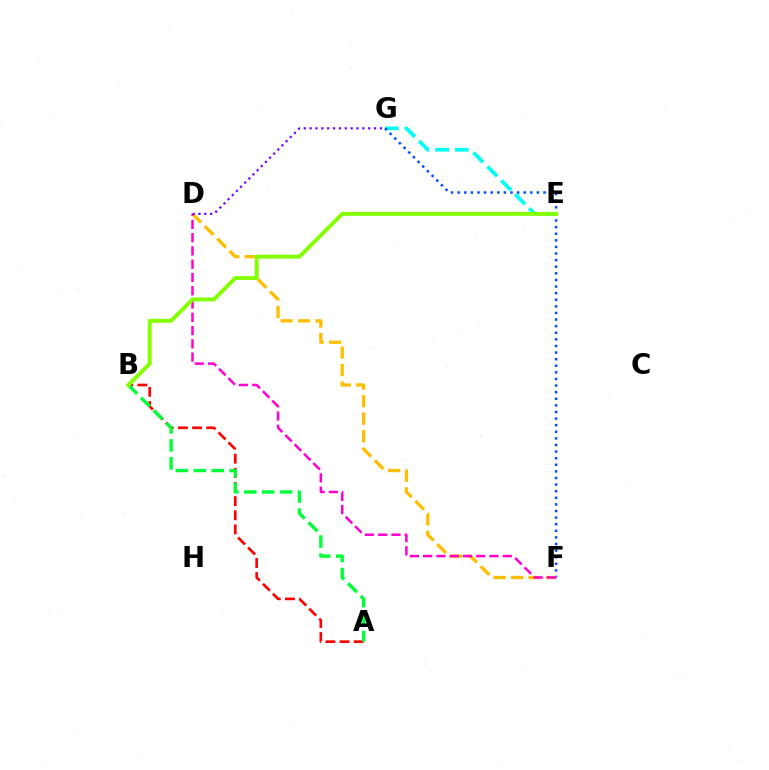{('E', 'G'): [{'color': '#00fff6', 'line_style': 'dashed', 'thickness': 2.68}], ('A', 'B'): [{'color': '#ff0000', 'line_style': 'dashed', 'thickness': 1.92}, {'color': '#00ff39', 'line_style': 'dashed', 'thickness': 2.44}], ('F', 'G'): [{'color': '#004bff', 'line_style': 'dotted', 'thickness': 1.79}], ('D', 'F'): [{'color': '#ffbd00', 'line_style': 'dashed', 'thickness': 2.37}, {'color': '#ff00cf', 'line_style': 'dashed', 'thickness': 1.8}], ('D', 'G'): [{'color': '#7200ff', 'line_style': 'dotted', 'thickness': 1.59}], ('B', 'E'): [{'color': '#84ff00', 'line_style': 'solid', 'thickness': 2.82}]}